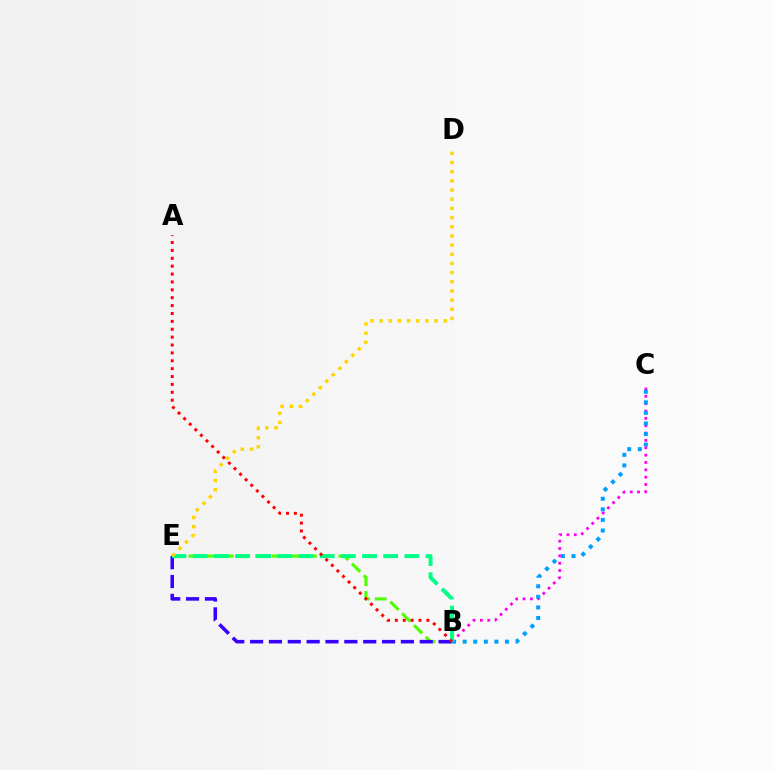{('B', 'C'): [{'color': '#ff00ed', 'line_style': 'dotted', 'thickness': 2.0}, {'color': '#009eff', 'line_style': 'dotted', 'thickness': 2.87}], ('B', 'E'): [{'color': '#4fff00', 'line_style': 'dashed', 'thickness': 2.26}, {'color': '#3700ff', 'line_style': 'dashed', 'thickness': 2.56}, {'color': '#00ff86', 'line_style': 'dashed', 'thickness': 2.88}], ('A', 'B'): [{'color': '#ff0000', 'line_style': 'dotted', 'thickness': 2.14}], ('D', 'E'): [{'color': '#ffd500', 'line_style': 'dotted', 'thickness': 2.49}]}